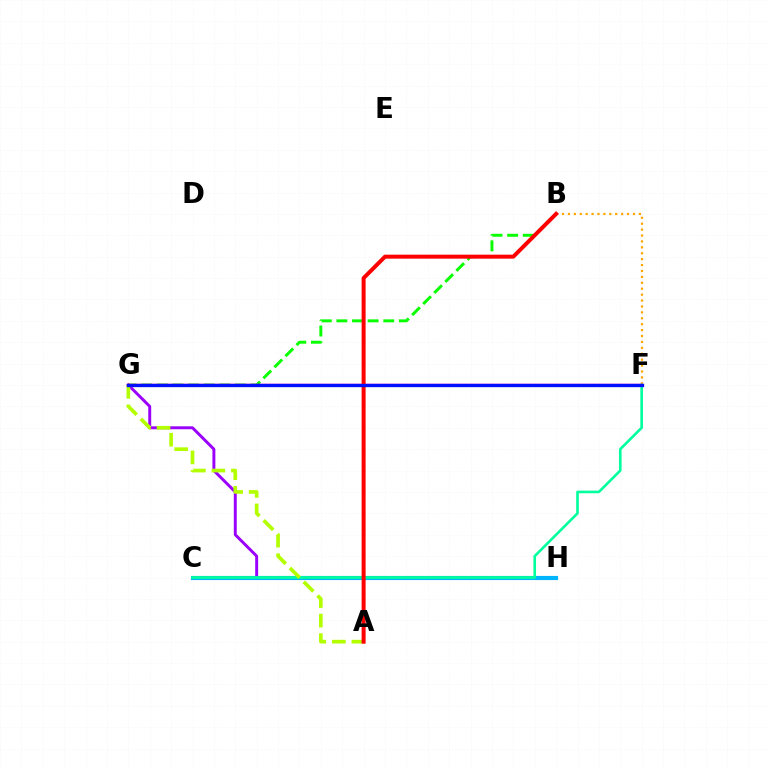{('B', 'G'): [{'color': '#08ff00', 'line_style': 'dashed', 'thickness': 2.12}], ('G', 'H'): [{'color': '#9b00ff', 'line_style': 'solid', 'thickness': 2.11}], ('B', 'F'): [{'color': '#ffa500', 'line_style': 'dotted', 'thickness': 1.61}], ('C', 'H'): [{'color': '#00b5ff', 'line_style': 'solid', 'thickness': 2.99}], ('C', 'F'): [{'color': '#00ff9d', 'line_style': 'solid', 'thickness': 1.9}], ('F', 'G'): [{'color': '#ff00bd', 'line_style': 'solid', 'thickness': 1.79}, {'color': '#0010ff', 'line_style': 'solid', 'thickness': 2.38}], ('A', 'G'): [{'color': '#b3ff00', 'line_style': 'dashed', 'thickness': 2.65}], ('A', 'B'): [{'color': '#ff0000', 'line_style': 'solid', 'thickness': 2.87}]}